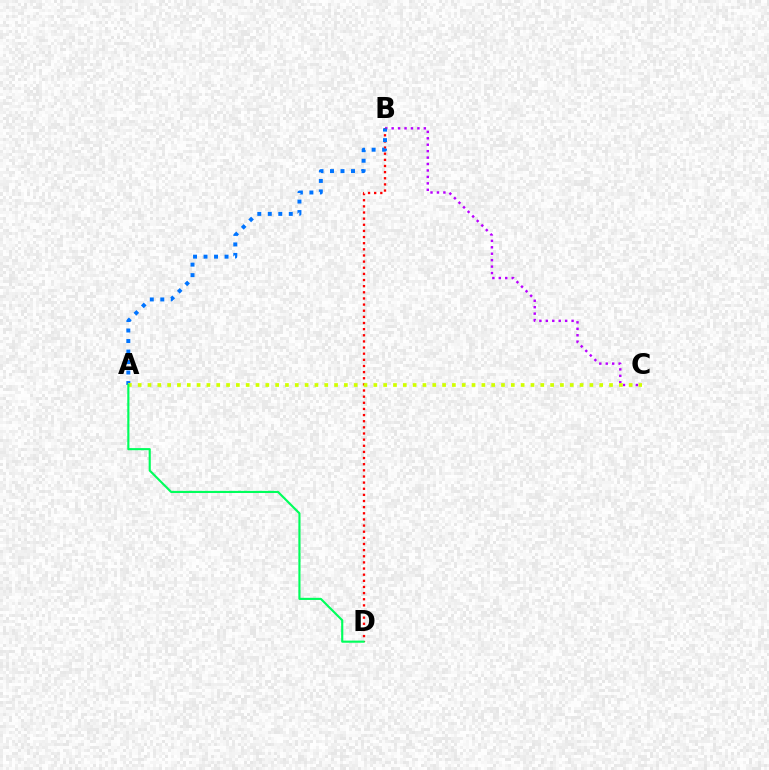{('B', 'C'): [{'color': '#b900ff', 'line_style': 'dotted', 'thickness': 1.75}], ('B', 'D'): [{'color': '#ff0000', 'line_style': 'dotted', 'thickness': 1.67}], ('A', 'B'): [{'color': '#0074ff', 'line_style': 'dotted', 'thickness': 2.85}], ('A', 'C'): [{'color': '#d1ff00', 'line_style': 'dotted', 'thickness': 2.67}], ('A', 'D'): [{'color': '#00ff5c', 'line_style': 'solid', 'thickness': 1.54}]}